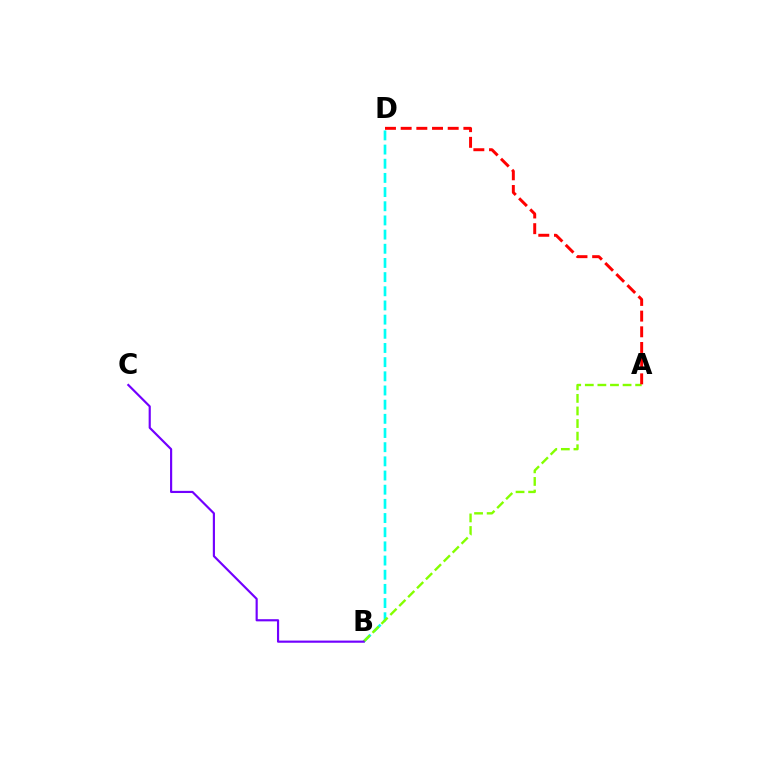{('B', 'D'): [{'color': '#00fff6', 'line_style': 'dashed', 'thickness': 1.93}], ('A', 'B'): [{'color': '#84ff00', 'line_style': 'dashed', 'thickness': 1.71}], ('A', 'D'): [{'color': '#ff0000', 'line_style': 'dashed', 'thickness': 2.13}], ('B', 'C'): [{'color': '#7200ff', 'line_style': 'solid', 'thickness': 1.56}]}